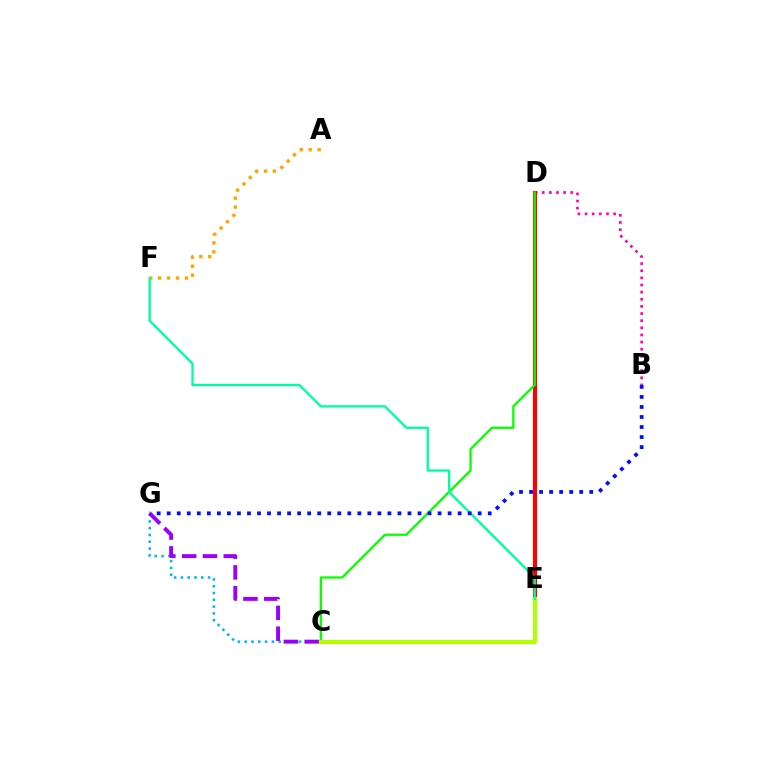{('C', 'G'): [{'color': '#00b5ff', 'line_style': 'dotted', 'thickness': 1.84}, {'color': '#9b00ff', 'line_style': 'dashed', 'thickness': 2.83}], ('B', 'D'): [{'color': '#ff00bd', 'line_style': 'dotted', 'thickness': 1.94}], ('D', 'E'): [{'color': '#ff0000', 'line_style': 'solid', 'thickness': 2.98}], ('C', 'D'): [{'color': '#08ff00', 'line_style': 'solid', 'thickness': 1.65}], ('C', 'E'): [{'color': '#b3ff00', 'line_style': 'solid', 'thickness': 2.96}], ('A', 'F'): [{'color': '#ffa500', 'line_style': 'dotted', 'thickness': 2.43}], ('E', 'F'): [{'color': '#00ff9d', 'line_style': 'solid', 'thickness': 1.67}], ('B', 'G'): [{'color': '#0010ff', 'line_style': 'dotted', 'thickness': 2.73}]}